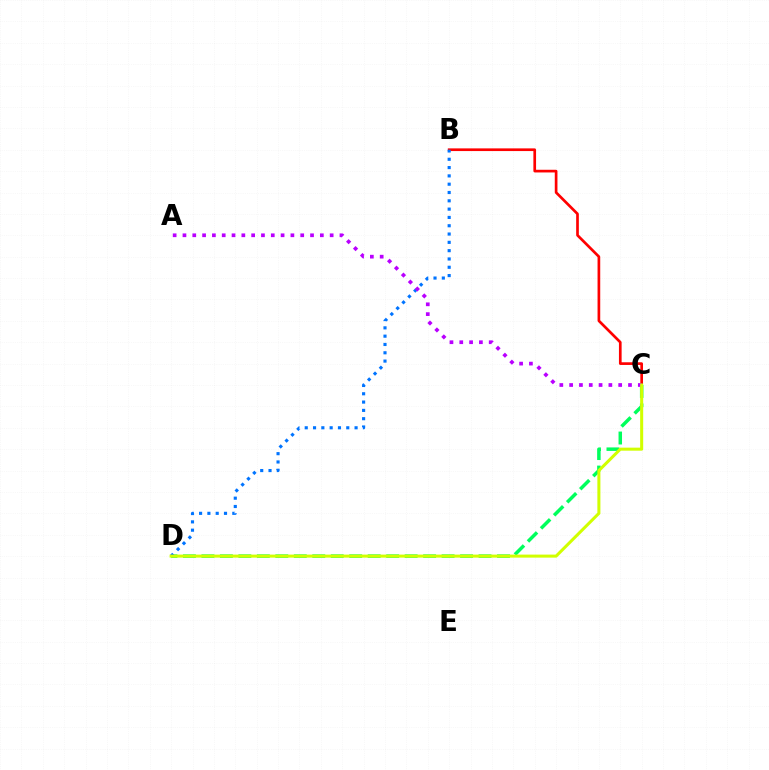{('B', 'C'): [{'color': '#ff0000', 'line_style': 'solid', 'thickness': 1.93}], ('C', 'D'): [{'color': '#00ff5c', 'line_style': 'dashed', 'thickness': 2.51}, {'color': '#d1ff00', 'line_style': 'solid', 'thickness': 2.19}], ('B', 'D'): [{'color': '#0074ff', 'line_style': 'dotted', 'thickness': 2.26}], ('A', 'C'): [{'color': '#b900ff', 'line_style': 'dotted', 'thickness': 2.67}]}